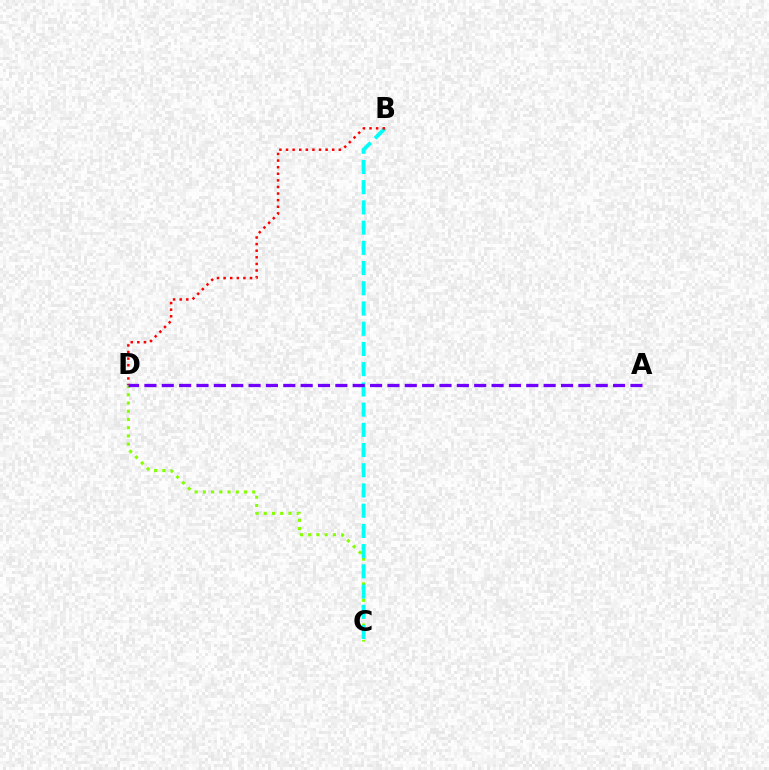{('C', 'D'): [{'color': '#84ff00', 'line_style': 'dotted', 'thickness': 2.24}], ('B', 'C'): [{'color': '#00fff6', 'line_style': 'dashed', 'thickness': 2.75}], ('B', 'D'): [{'color': '#ff0000', 'line_style': 'dotted', 'thickness': 1.79}], ('A', 'D'): [{'color': '#7200ff', 'line_style': 'dashed', 'thickness': 2.36}]}